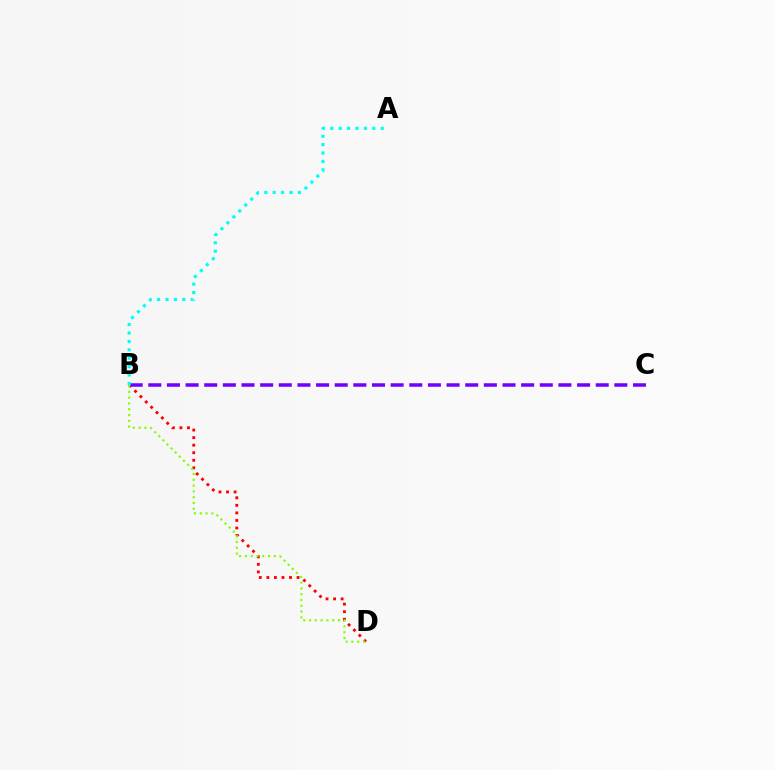{('B', 'D'): [{'color': '#ff0000', 'line_style': 'dotted', 'thickness': 2.05}, {'color': '#84ff00', 'line_style': 'dotted', 'thickness': 1.57}], ('B', 'C'): [{'color': '#7200ff', 'line_style': 'dashed', 'thickness': 2.53}], ('A', 'B'): [{'color': '#00fff6', 'line_style': 'dotted', 'thickness': 2.28}]}